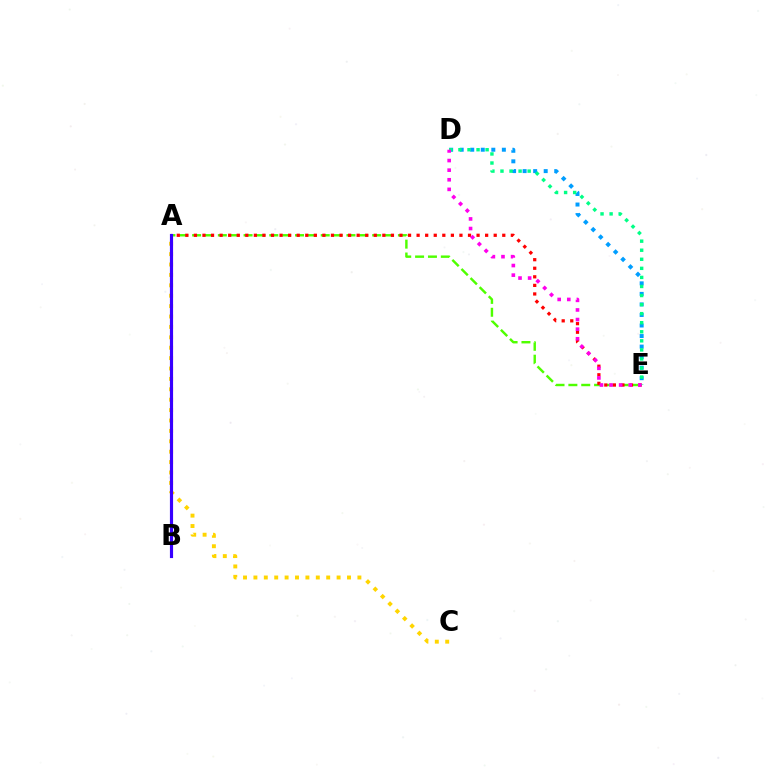{('D', 'E'): [{'color': '#009eff', 'line_style': 'dotted', 'thickness': 2.86}, {'color': '#00ff86', 'line_style': 'dotted', 'thickness': 2.46}, {'color': '#ff00ed', 'line_style': 'dotted', 'thickness': 2.61}], ('A', 'C'): [{'color': '#ffd500', 'line_style': 'dotted', 'thickness': 2.83}], ('A', 'E'): [{'color': '#4fff00', 'line_style': 'dashed', 'thickness': 1.75}, {'color': '#ff0000', 'line_style': 'dotted', 'thickness': 2.33}], ('A', 'B'): [{'color': '#3700ff', 'line_style': 'solid', 'thickness': 2.27}]}